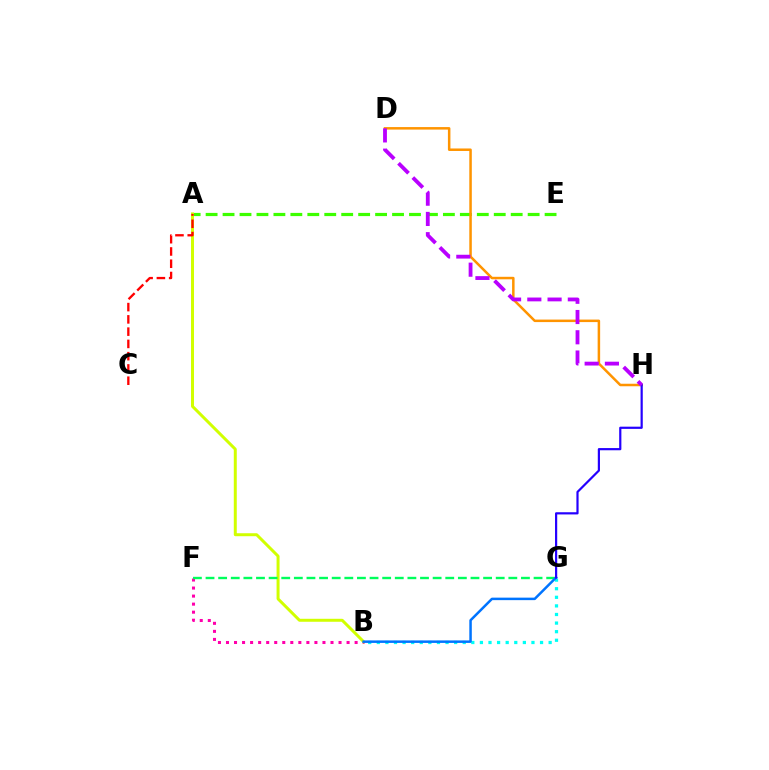{('B', 'F'): [{'color': '#ff00ac', 'line_style': 'dotted', 'thickness': 2.18}], ('A', 'E'): [{'color': '#3dff00', 'line_style': 'dashed', 'thickness': 2.3}], ('A', 'B'): [{'color': '#d1ff00', 'line_style': 'solid', 'thickness': 2.15}], ('F', 'G'): [{'color': '#00ff5c', 'line_style': 'dashed', 'thickness': 1.71}], ('B', 'G'): [{'color': '#00fff6', 'line_style': 'dotted', 'thickness': 2.33}, {'color': '#0074ff', 'line_style': 'solid', 'thickness': 1.8}], ('A', 'C'): [{'color': '#ff0000', 'line_style': 'dashed', 'thickness': 1.67}], ('D', 'H'): [{'color': '#ff9400', 'line_style': 'solid', 'thickness': 1.81}, {'color': '#b900ff', 'line_style': 'dashed', 'thickness': 2.75}], ('G', 'H'): [{'color': '#2500ff', 'line_style': 'solid', 'thickness': 1.58}]}